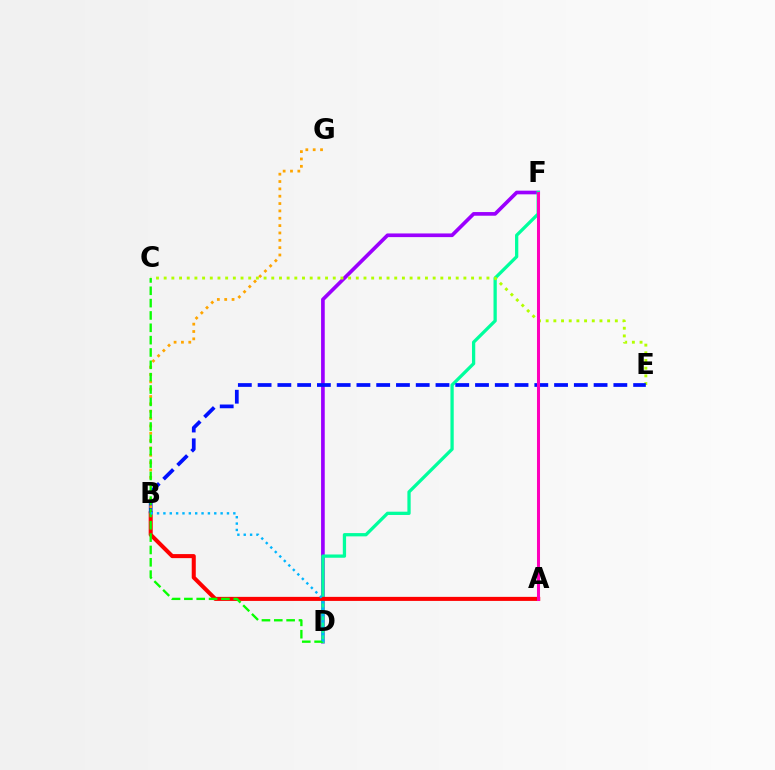{('D', 'F'): [{'color': '#9b00ff', 'line_style': 'solid', 'thickness': 2.64}, {'color': '#00ff9d', 'line_style': 'solid', 'thickness': 2.36}], ('A', 'B'): [{'color': '#ff0000', 'line_style': 'solid', 'thickness': 2.91}], ('C', 'E'): [{'color': '#b3ff00', 'line_style': 'dotted', 'thickness': 2.09}], ('B', 'E'): [{'color': '#0010ff', 'line_style': 'dashed', 'thickness': 2.68}], ('A', 'F'): [{'color': '#ff00bd', 'line_style': 'solid', 'thickness': 2.19}], ('B', 'G'): [{'color': '#ffa500', 'line_style': 'dotted', 'thickness': 2.0}], ('C', 'D'): [{'color': '#08ff00', 'line_style': 'dashed', 'thickness': 1.68}], ('B', 'D'): [{'color': '#00b5ff', 'line_style': 'dotted', 'thickness': 1.73}]}